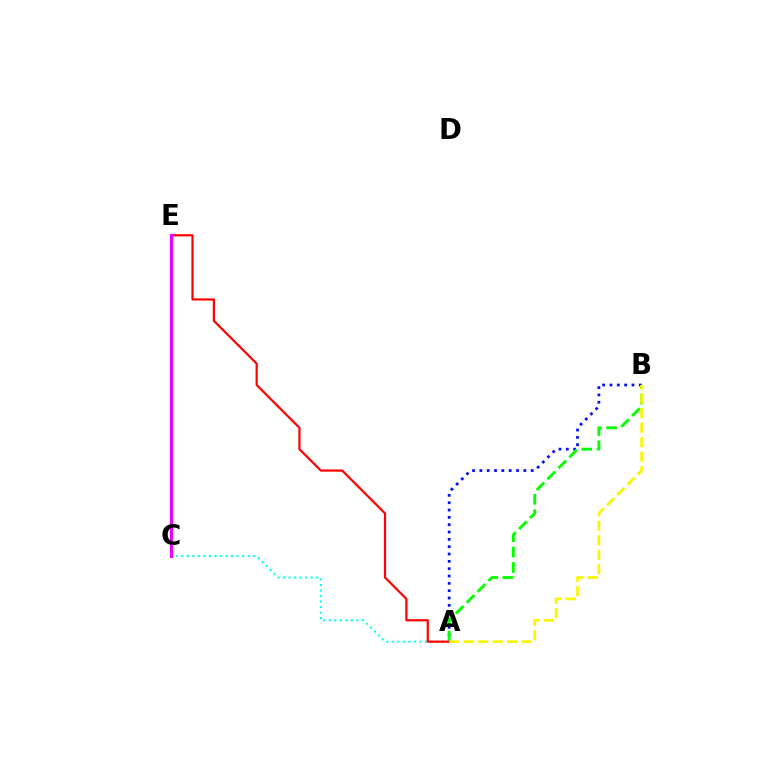{('A', 'B'): [{'color': '#0010ff', 'line_style': 'dotted', 'thickness': 1.99}, {'color': '#08ff00', 'line_style': 'dashed', 'thickness': 2.09}, {'color': '#fcf500', 'line_style': 'dashed', 'thickness': 1.97}], ('A', 'C'): [{'color': '#00fff6', 'line_style': 'dotted', 'thickness': 1.5}], ('A', 'E'): [{'color': '#ff0000', 'line_style': 'solid', 'thickness': 1.59}], ('C', 'E'): [{'color': '#ee00ff', 'line_style': 'solid', 'thickness': 2.24}]}